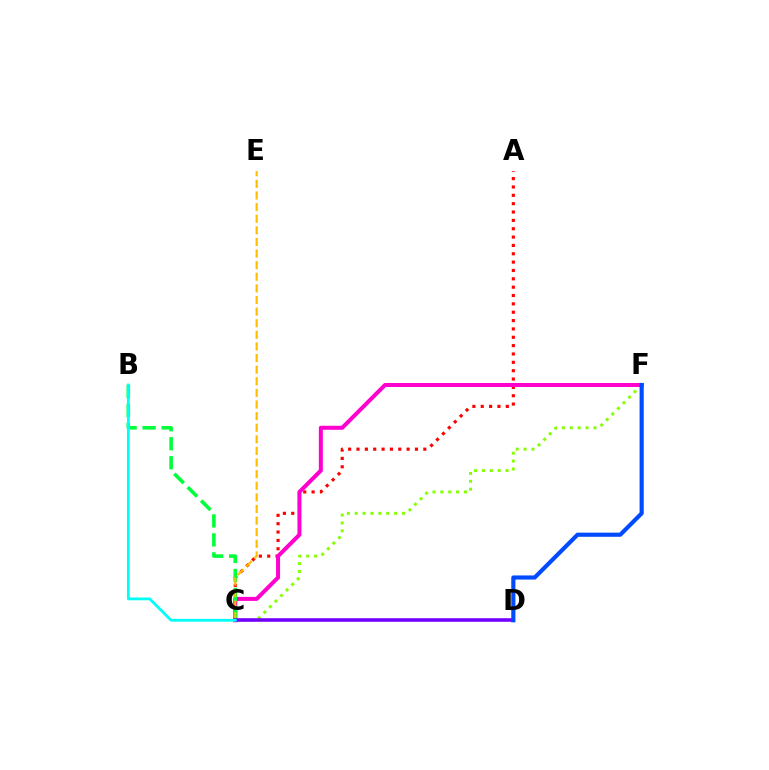{('C', 'F'): [{'color': '#84ff00', 'line_style': 'dotted', 'thickness': 2.14}, {'color': '#ff00cf', 'line_style': 'solid', 'thickness': 2.89}], ('A', 'C'): [{'color': '#ff0000', 'line_style': 'dotted', 'thickness': 2.27}], ('B', 'C'): [{'color': '#00ff39', 'line_style': 'dashed', 'thickness': 2.58}, {'color': '#00fff6', 'line_style': 'solid', 'thickness': 2.01}], ('C', 'E'): [{'color': '#ffbd00', 'line_style': 'dashed', 'thickness': 1.58}], ('C', 'D'): [{'color': '#7200ff', 'line_style': 'solid', 'thickness': 2.57}], ('D', 'F'): [{'color': '#004bff', 'line_style': 'solid', 'thickness': 2.98}]}